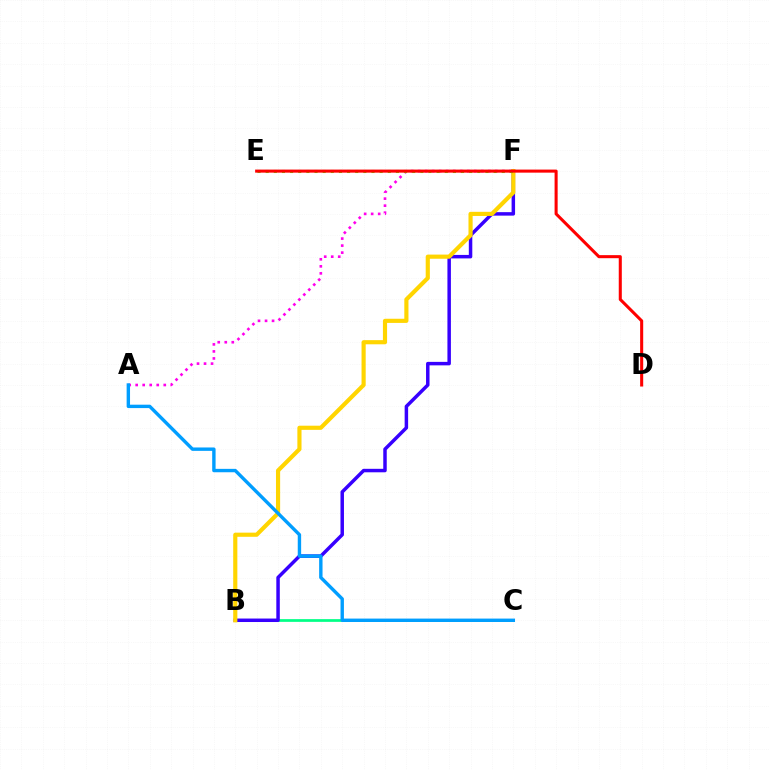{('B', 'C'): [{'color': '#00ff86', 'line_style': 'solid', 'thickness': 1.96}], ('B', 'F'): [{'color': '#3700ff', 'line_style': 'solid', 'thickness': 2.51}, {'color': '#ffd500', 'line_style': 'solid', 'thickness': 2.99}], ('A', 'F'): [{'color': '#ff00ed', 'line_style': 'dotted', 'thickness': 1.91}], ('A', 'C'): [{'color': '#009eff', 'line_style': 'solid', 'thickness': 2.44}], ('E', 'F'): [{'color': '#4fff00', 'line_style': 'dotted', 'thickness': 2.21}], ('D', 'E'): [{'color': '#ff0000', 'line_style': 'solid', 'thickness': 2.2}]}